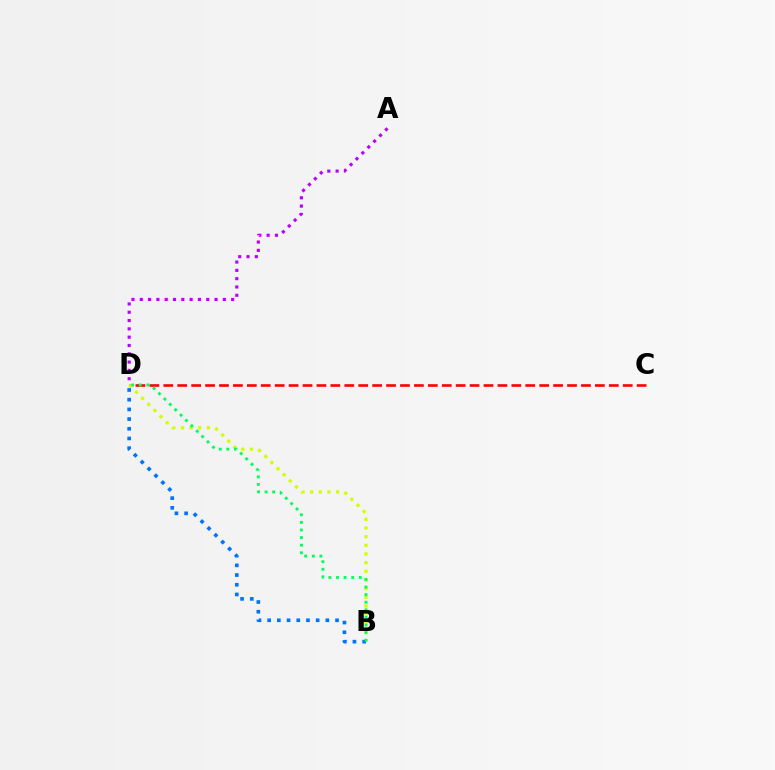{('A', 'D'): [{'color': '#b900ff', 'line_style': 'dotted', 'thickness': 2.26}], ('C', 'D'): [{'color': '#ff0000', 'line_style': 'dashed', 'thickness': 1.89}], ('B', 'D'): [{'color': '#d1ff00', 'line_style': 'dotted', 'thickness': 2.35}, {'color': '#0074ff', 'line_style': 'dotted', 'thickness': 2.63}, {'color': '#00ff5c', 'line_style': 'dotted', 'thickness': 2.07}]}